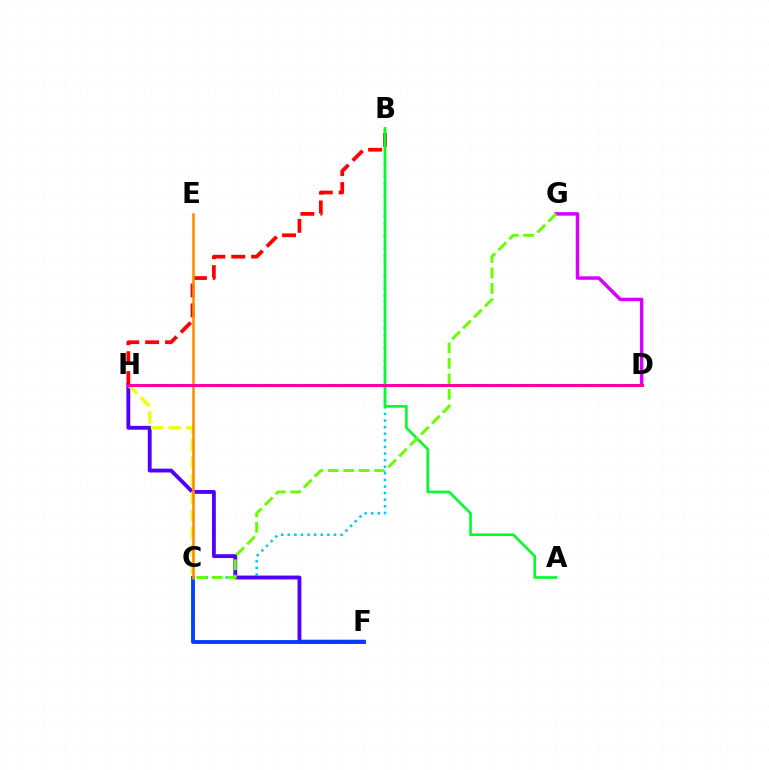{('B', 'C'): [{'color': '#00c7ff', 'line_style': 'dotted', 'thickness': 1.79}], ('F', 'H'): [{'color': '#4f00ff', 'line_style': 'solid', 'thickness': 2.77}], ('C', 'F'): [{'color': '#003fff', 'line_style': 'solid', 'thickness': 2.76}], ('B', 'H'): [{'color': '#ff0000', 'line_style': 'dashed', 'thickness': 2.7}], ('D', 'G'): [{'color': '#d600ff', 'line_style': 'solid', 'thickness': 2.5}], ('C', 'H'): [{'color': '#eeff00', 'line_style': 'dashed', 'thickness': 2.39}], ('A', 'B'): [{'color': '#00ff27', 'line_style': 'solid', 'thickness': 1.9}], ('C', 'G'): [{'color': '#66ff00', 'line_style': 'dashed', 'thickness': 2.1}], ('C', 'E'): [{'color': '#ff8800', 'line_style': 'solid', 'thickness': 1.81}], ('D', 'H'): [{'color': '#00ffaf', 'line_style': 'dotted', 'thickness': 2.14}, {'color': '#ff00a0', 'line_style': 'solid', 'thickness': 2.18}]}